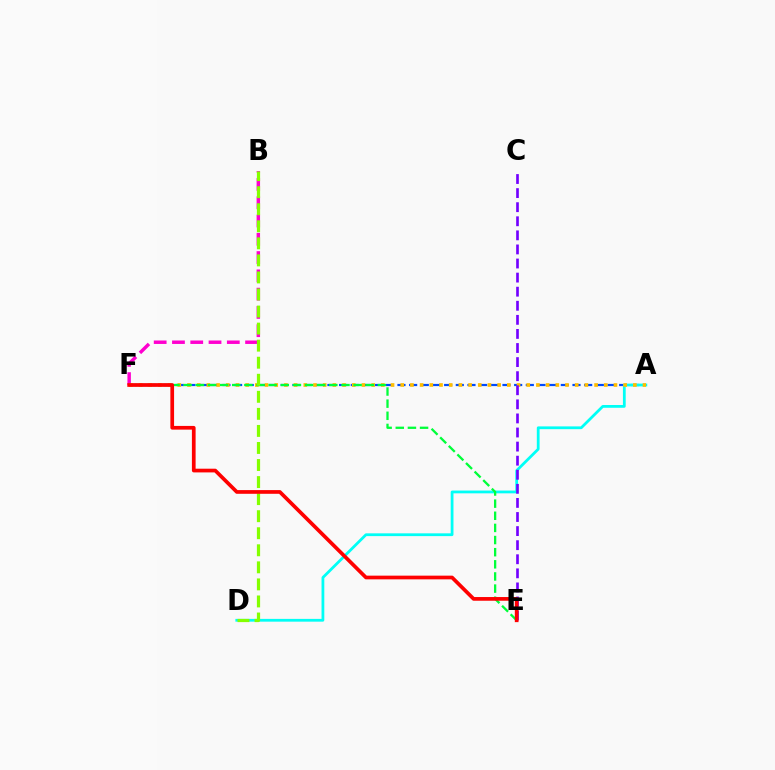{('A', 'F'): [{'color': '#004bff', 'line_style': 'dashed', 'thickness': 1.59}, {'color': '#ffbd00', 'line_style': 'dotted', 'thickness': 2.63}], ('A', 'D'): [{'color': '#00fff6', 'line_style': 'solid', 'thickness': 2.0}], ('B', 'F'): [{'color': '#ff00cf', 'line_style': 'dashed', 'thickness': 2.48}], ('C', 'E'): [{'color': '#7200ff', 'line_style': 'dashed', 'thickness': 1.91}], ('E', 'F'): [{'color': '#00ff39', 'line_style': 'dashed', 'thickness': 1.65}, {'color': '#ff0000', 'line_style': 'solid', 'thickness': 2.67}], ('B', 'D'): [{'color': '#84ff00', 'line_style': 'dashed', 'thickness': 2.32}]}